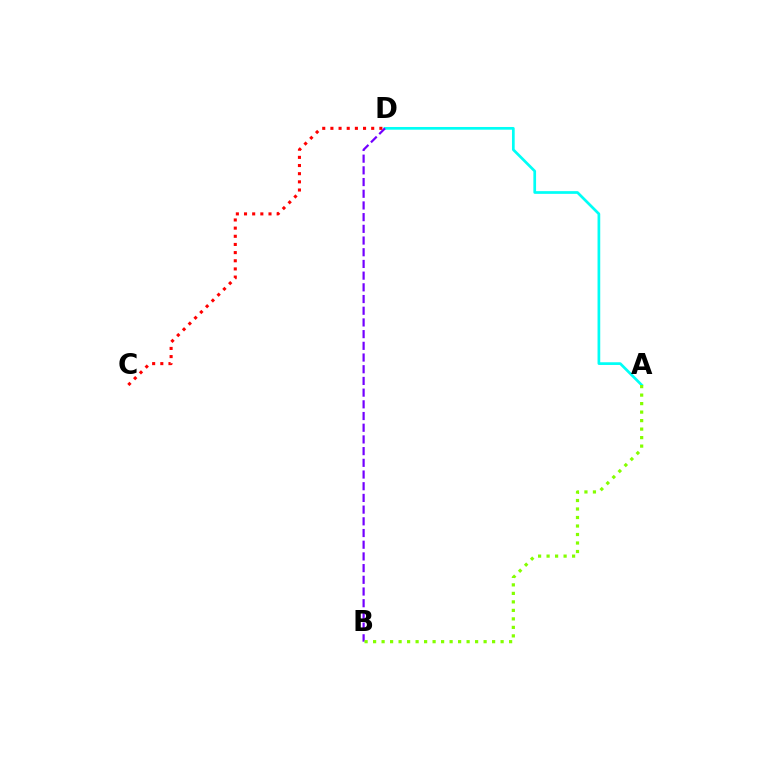{('A', 'D'): [{'color': '#00fff6', 'line_style': 'solid', 'thickness': 1.95}], ('B', 'D'): [{'color': '#7200ff', 'line_style': 'dashed', 'thickness': 1.59}], ('C', 'D'): [{'color': '#ff0000', 'line_style': 'dotted', 'thickness': 2.22}], ('A', 'B'): [{'color': '#84ff00', 'line_style': 'dotted', 'thickness': 2.31}]}